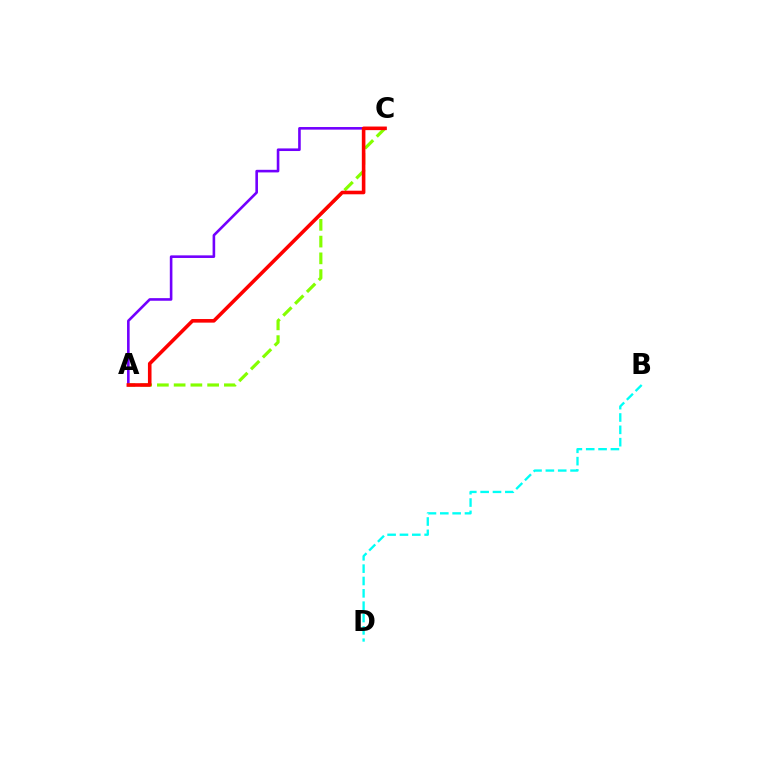{('A', 'C'): [{'color': '#7200ff', 'line_style': 'solid', 'thickness': 1.88}, {'color': '#84ff00', 'line_style': 'dashed', 'thickness': 2.28}, {'color': '#ff0000', 'line_style': 'solid', 'thickness': 2.59}], ('B', 'D'): [{'color': '#00fff6', 'line_style': 'dashed', 'thickness': 1.68}]}